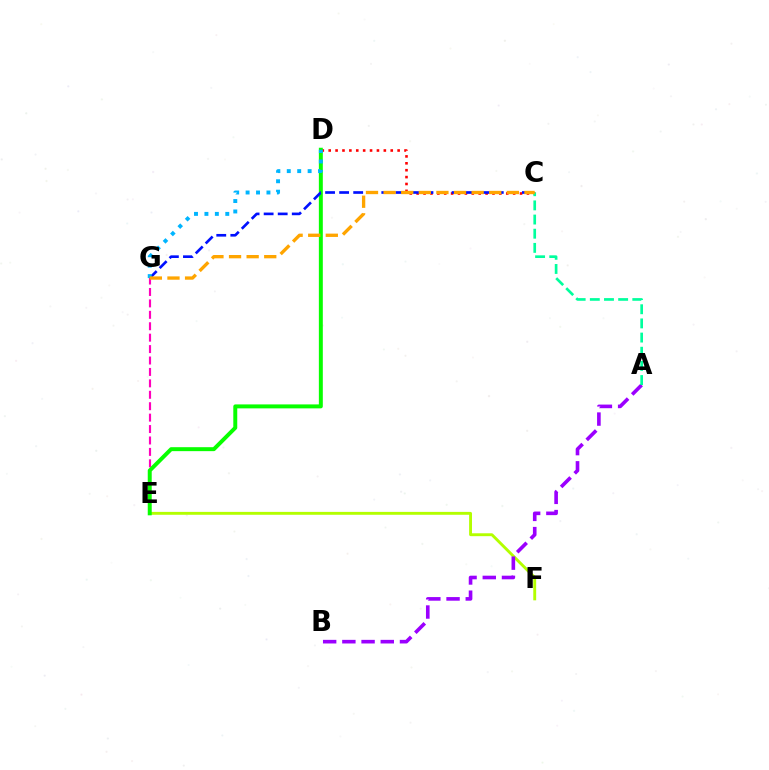{('C', 'D'): [{'color': '#ff0000', 'line_style': 'dotted', 'thickness': 1.87}], ('E', 'G'): [{'color': '#ff00bd', 'line_style': 'dashed', 'thickness': 1.55}], ('E', 'F'): [{'color': '#b3ff00', 'line_style': 'solid', 'thickness': 2.08}], ('D', 'E'): [{'color': '#08ff00', 'line_style': 'solid', 'thickness': 2.85}], ('C', 'G'): [{'color': '#0010ff', 'line_style': 'dashed', 'thickness': 1.91}, {'color': '#ffa500', 'line_style': 'dashed', 'thickness': 2.39}], ('D', 'G'): [{'color': '#00b5ff', 'line_style': 'dotted', 'thickness': 2.83}], ('A', 'B'): [{'color': '#9b00ff', 'line_style': 'dashed', 'thickness': 2.61}], ('A', 'C'): [{'color': '#00ff9d', 'line_style': 'dashed', 'thickness': 1.92}]}